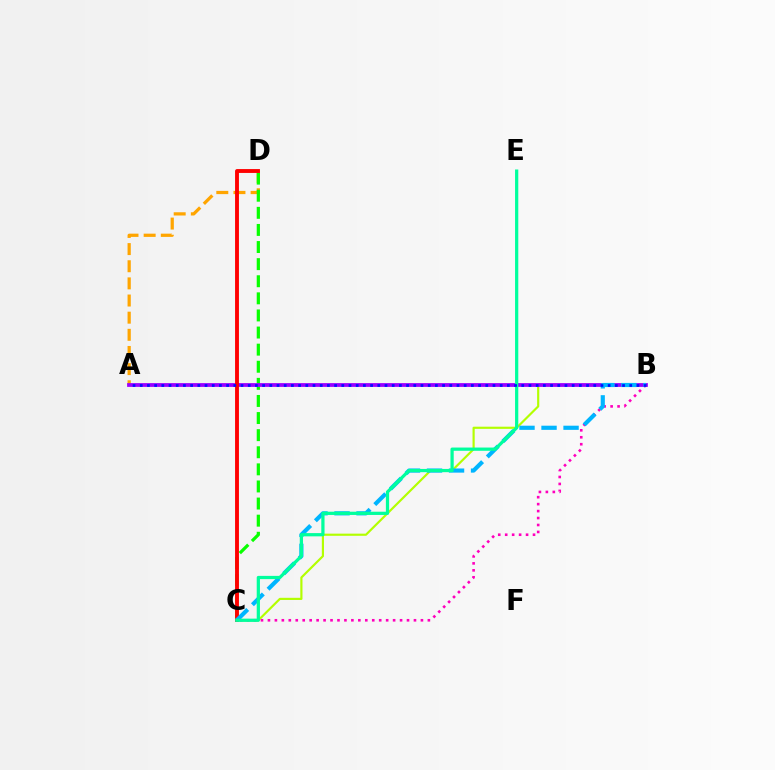{('A', 'D'): [{'color': '#ffa500', 'line_style': 'dashed', 'thickness': 2.33}], ('B', 'C'): [{'color': '#b3ff00', 'line_style': 'solid', 'thickness': 1.56}, {'color': '#ff00bd', 'line_style': 'dotted', 'thickness': 1.89}, {'color': '#00b5ff', 'line_style': 'dashed', 'thickness': 2.99}], ('C', 'D'): [{'color': '#08ff00', 'line_style': 'dashed', 'thickness': 2.32}, {'color': '#ff0000', 'line_style': 'solid', 'thickness': 2.79}], ('A', 'B'): [{'color': '#9b00ff', 'line_style': 'solid', 'thickness': 2.72}, {'color': '#0010ff', 'line_style': 'dotted', 'thickness': 1.96}], ('C', 'E'): [{'color': '#00ff9d', 'line_style': 'solid', 'thickness': 2.33}]}